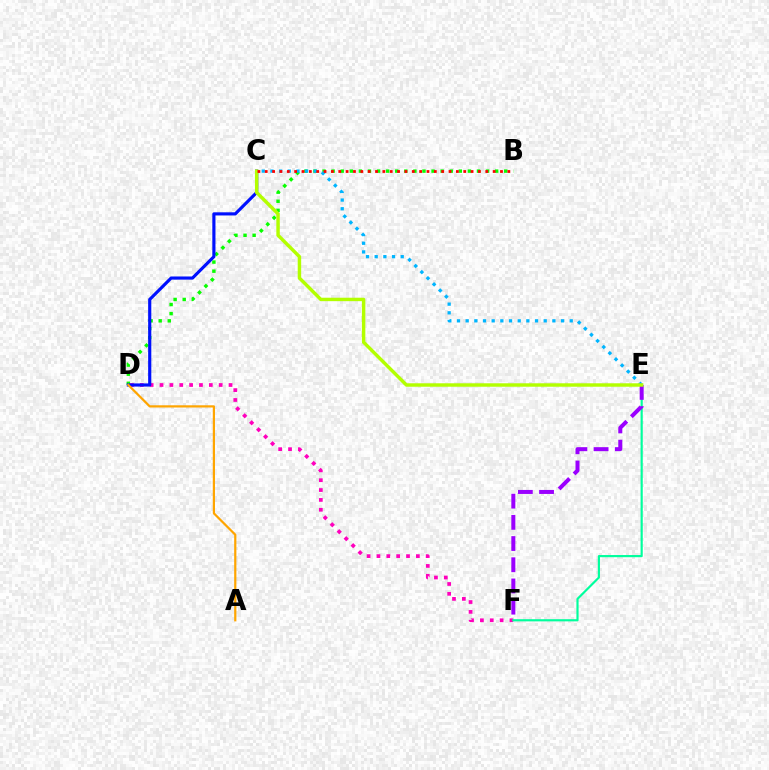{('B', 'D'): [{'color': '#08ff00', 'line_style': 'dotted', 'thickness': 2.47}], ('D', 'F'): [{'color': '#ff00bd', 'line_style': 'dotted', 'thickness': 2.68}], ('E', 'F'): [{'color': '#00ff9d', 'line_style': 'solid', 'thickness': 1.56}, {'color': '#9b00ff', 'line_style': 'dashed', 'thickness': 2.88}], ('C', 'D'): [{'color': '#0010ff', 'line_style': 'solid', 'thickness': 2.27}], ('A', 'D'): [{'color': '#ffa500', 'line_style': 'solid', 'thickness': 1.59}], ('C', 'E'): [{'color': '#00b5ff', 'line_style': 'dotted', 'thickness': 2.36}, {'color': '#b3ff00', 'line_style': 'solid', 'thickness': 2.48}], ('B', 'C'): [{'color': '#ff0000', 'line_style': 'dotted', 'thickness': 2.0}]}